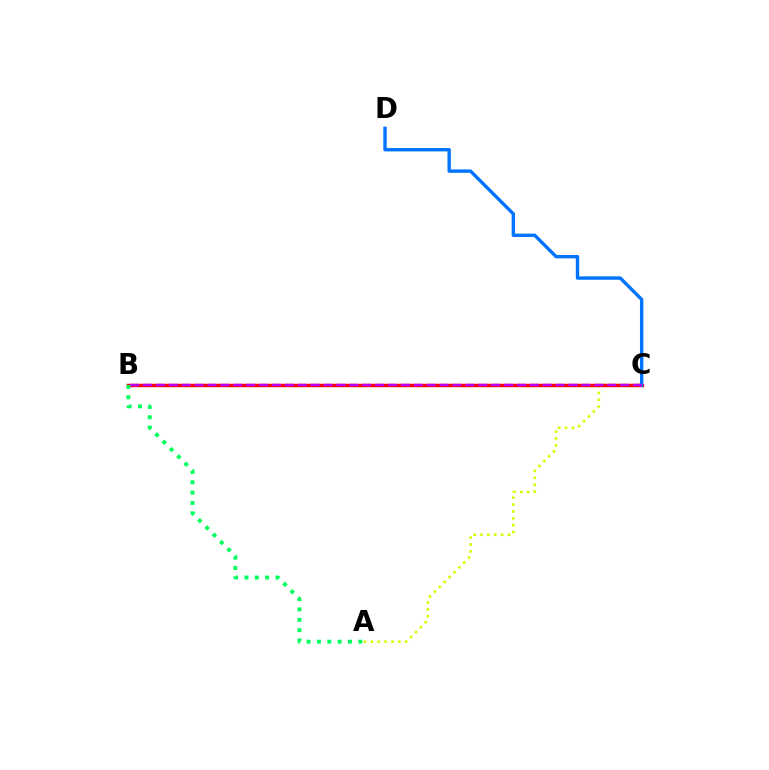{('A', 'C'): [{'color': '#d1ff00', 'line_style': 'dotted', 'thickness': 1.87}], ('B', 'C'): [{'color': '#ff0000', 'line_style': 'solid', 'thickness': 2.48}, {'color': '#b900ff', 'line_style': 'dashed', 'thickness': 1.75}], ('C', 'D'): [{'color': '#0074ff', 'line_style': 'solid', 'thickness': 2.43}], ('A', 'B'): [{'color': '#00ff5c', 'line_style': 'dotted', 'thickness': 2.81}]}